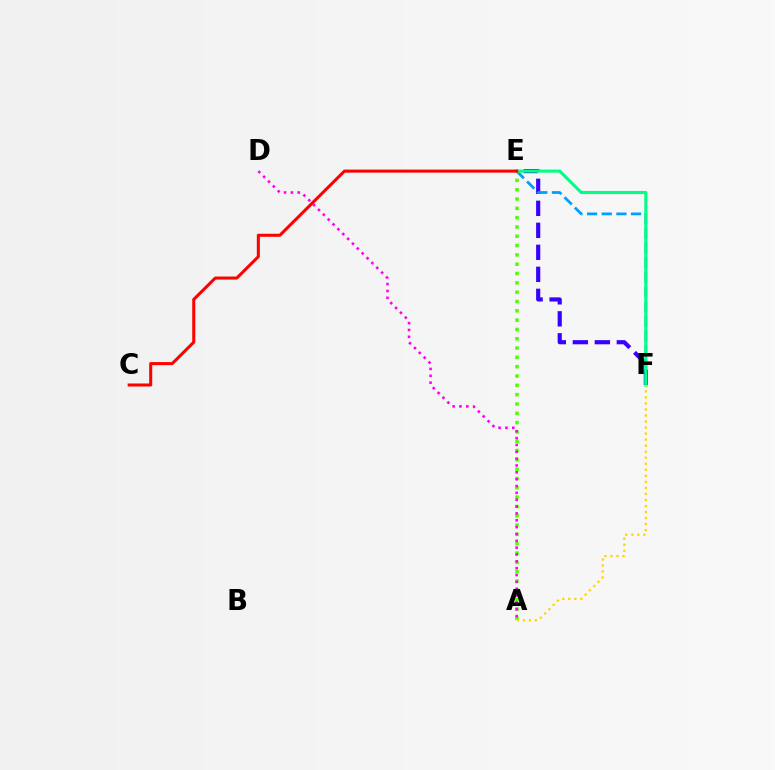{('E', 'F'): [{'color': '#3700ff', 'line_style': 'dashed', 'thickness': 2.99}, {'color': '#009eff', 'line_style': 'dashed', 'thickness': 1.99}, {'color': '#00ff86', 'line_style': 'solid', 'thickness': 2.23}], ('A', 'E'): [{'color': '#4fff00', 'line_style': 'dotted', 'thickness': 2.53}], ('A', 'D'): [{'color': '#ff00ed', 'line_style': 'dotted', 'thickness': 1.86}], ('C', 'E'): [{'color': '#ff0000', 'line_style': 'solid', 'thickness': 2.19}], ('A', 'F'): [{'color': '#ffd500', 'line_style': 'dotted', 'thickness': 1.64}]}